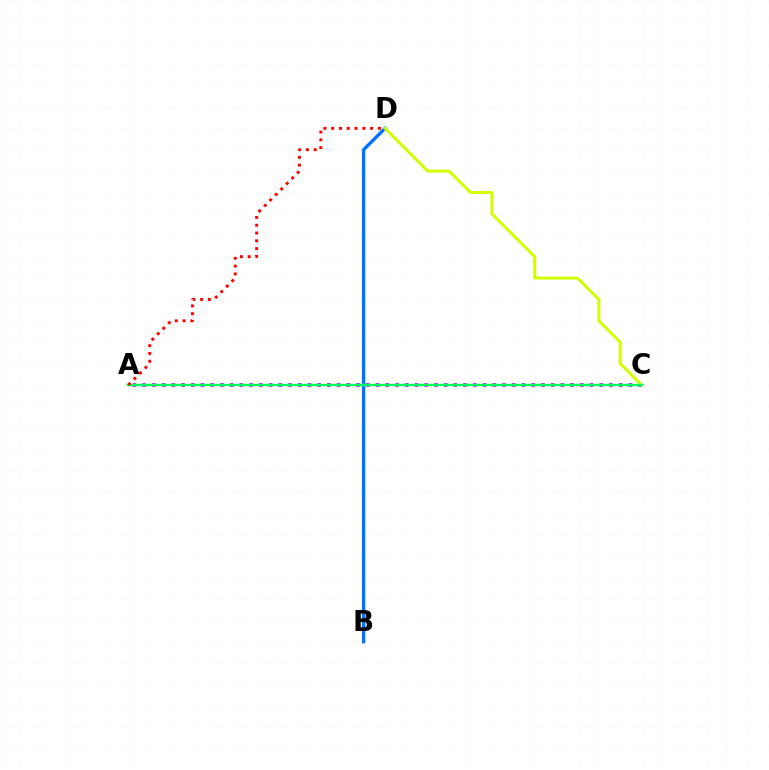{('B', 'D'): [{'color': '#0074ff', 'line_style': 'solid', 'thickness': 2.44}], ('A', 'C'): [{'color': '#b900ff', 'line_style': 'dotted', 'thickness': 2.64}, {'color': '#00ff5c', 'line_style': 'solid', 'thickness': 1.78}], ('C', 'D'): [{'color': '#d1ff00', 'line_style': 'solid', 'thickness': 2.13}], ('A', 'D'): [{'color': '#ff0000', 'line_style': 'dotted', 'thickness': 2.11}]}